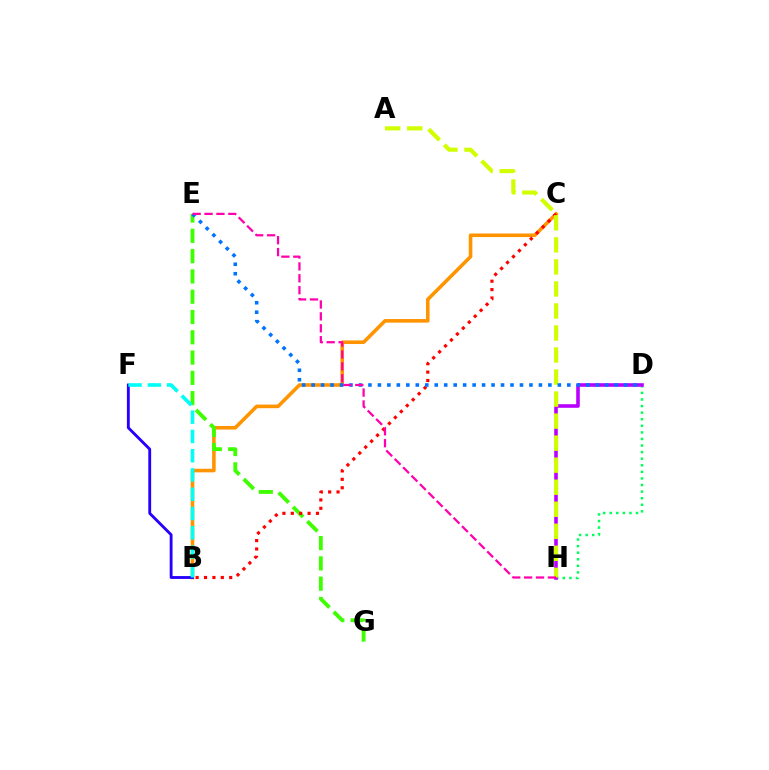{('B', 'C'): [{'color': '#ff9400', 'line_style': 'solid', 'thickness': 2.58}, {'color': '#ff0000', 'line_style': 'dotted', 'thickness': 2.28}], ('E', 'G'): [{'color': '#3dff00', 'line_style': 'dashed', 'thickness': 2.76}], ('D', 'H'): [{'color': '#00ff5c', 'line_style': 'dotted', 'thickness': 1.79}, {'color': '#b900ff', 'line_style': 'solid', 'thickness': 2.58}], ('B', 'F'): [{'color': '#2500ff', 'line_style': 'solid', 'thickness': 2.05}, {'color': '#00fff6', 'line_style': 'dashed', 'thickness': 2.62}], ('A', 'H'): [{'color': '#d1ff00', 'line_style': 'dashed', 'thickness': 2.99}], ('D', 'E'): [{'color': '#0074ff', 'line_style': 'dotted', 'thickness': 2.57}], ('E', 'H'): [{'color': '#ff00ac', 'line_style': 'dashed', 'thickness': 1.62}]}